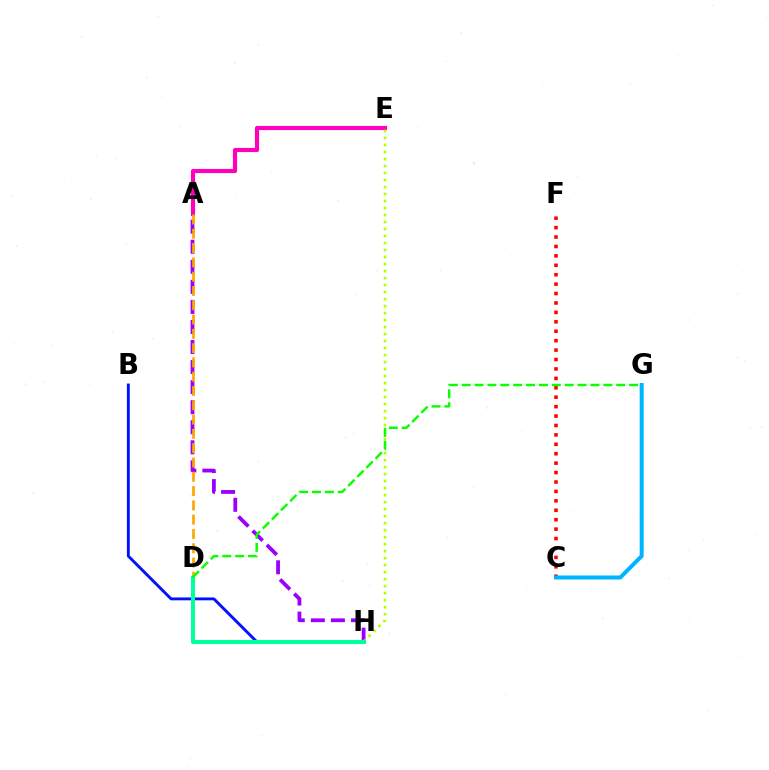{('A', 'E'): [{'color': '#ff00bd', 'line_style': 'solid', 'thickness': 2.97}], ('A', 'H'): [{'color': '#9b00ff', 'line_style': 'dashed', 'thickness': 2.72}], ('E', 'H'): [{'color': '#b3ff00', 'line_style': 'dotted', 'thickness': 1.9}], ('A', 'D'): [{'color': '#ffa500', 'line_style': 'dashed', 'thickness': 1.94}], ('C', 'F'): [{'color': '#ff0000', 'line_style': 'dotted', 'thickness': 2.56}], ('B', 'H'): [{'color': '#0010ff', 'line_style': 'solid', 'thickness': 2.07}], ('C', 'G'): [{'color': '#00b5ff', 'line_style': 'solid', 'thickness': 2.88}], ('D', 'H'): [{'color': '#00ff9d', 'line_style': 'solid', 'thickness': 2.89}], ('D', 'G'): [{'color': '#08ff00', 'line_style': 'dashed', 'thickness': 1.75}]}